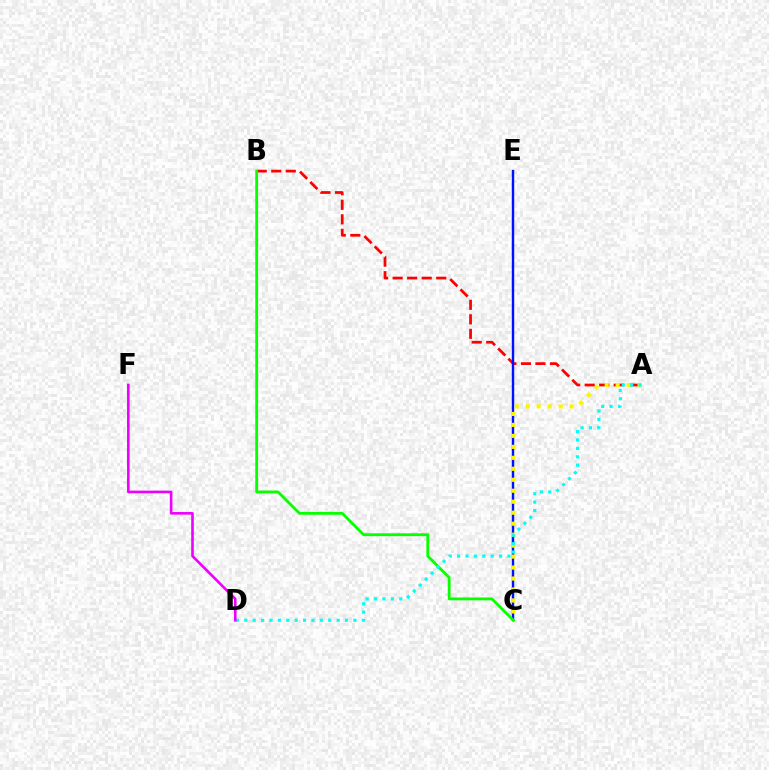{('A', 'B'): [{'color': '#ff0000', 'line_style': 'dashed', 'thickness': 1.97}], ('C', 'E'): [{'color': '#0010ff', 'line_style': 'solid', 'thickness': 1.74}], ('A', 'C'): [{'color': '#fcf500', 'line_style': 'dotted', 'thickness': 2.98}], ('B', 'C'): [{'color': '#08ff00', 'line_style': 'solid', 'thickness': 2.03}], ('A', 'D'): [{'color': '#00fff6', 'line_style': 'dotted', 'thickness': 2.28}], ('D', 'F'): [{'color': '#ee00ff', 'line_style': 'solid', 'thickness': 1.88}]}